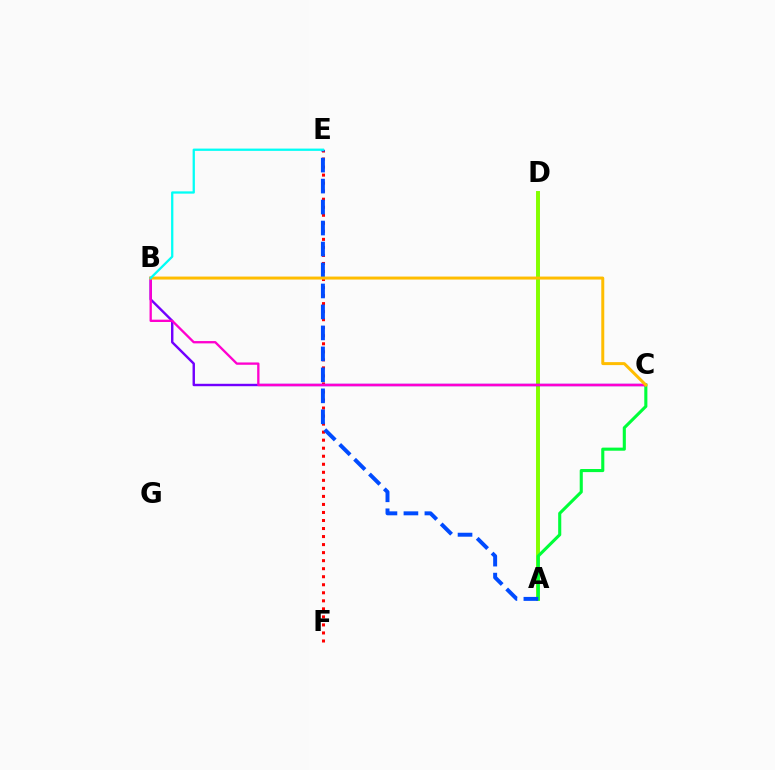{('E', 'F'): [{'color': '#ff0000', 'line_style': 'dotted', 'thickness': 2.18}], ('A', 'D'): [{'color': '#84ff00', 'line_style': 'solid', 'thickness': 2.84}], ('A', 'C'): [{'color': '#00ff39', 'line_style': 'solid', 'thickness': 2.23}], ('B', 'C'): [{'color': '#7200ff', 'line_style': 'solid', 'thickness': 1.74}, {'color': '#ff00cf', 'line_style': 'solid', 'thickness': 1.67}, {'color': '#ffbd00', 'line_style': 'solid', 'thickness': 2.15}], ('A', 'E'): [{'color': '#004bff', 'line_style': 'dashed', 'thickness': 2.85}], ('B', 'E'): [{'color': '#00fff6', 'line_style': 'solid', 'thickness': 1.64}]}